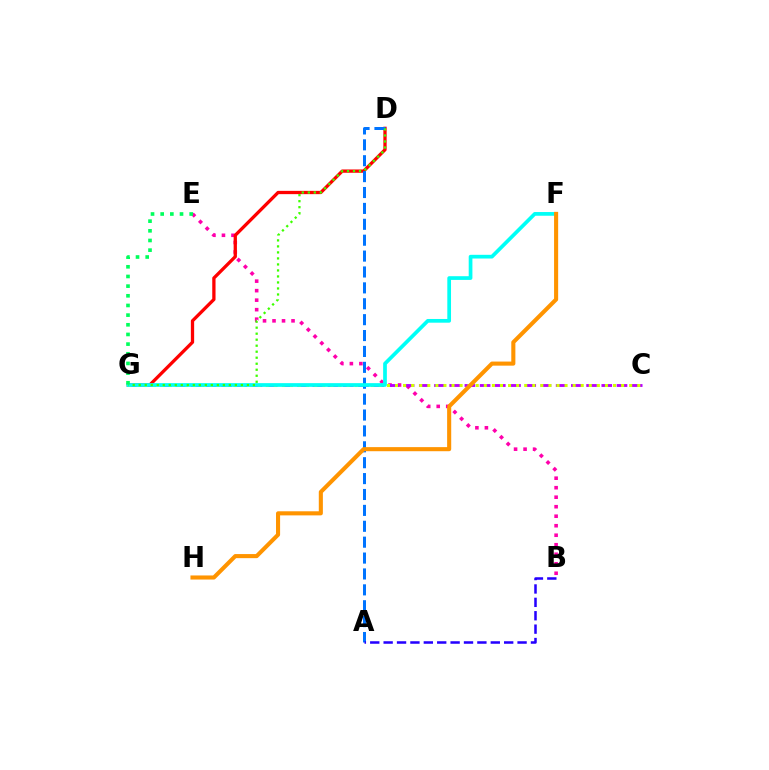{('B', 'E'): [{'color': '#ff00ac', 'line_style': 'dotted', 'thickness': 2.58}], ('D', 'G'): [{'color': '#ff0000', 'line_style': 'solid', 'thickness': 2.37}, {'color': '#3dff00', 'line_style': 'dotted', 'thickness': 1.63}], ('C', 'G'): [{'color': '#b900ff', 'line_style': 'dashed', 'thickness': 2.07}, {'color': '#d1ff00', 'line_style': 'dotted', 'thickness': 2.19}], ('A', 'D'): [{'color': '#0074ff', 'line_style': 'dashed', 'thickness': 2.16}], ('F', 'G'): [{'color': '#00fff6', 'line_style': 'solid', 'thickness': 2.67}], ('A', 'B'): [{'color': '#2500ff', 'line_style': 'dashed', 'thickness': 1.82}], ('E', 'G'): [{'color': '#00ff5c', 'line_style': 'dotted', 'thickness': 2.63}], ('F', 'H'): [{'color': '#ff9400', 'line_style': 'solid', 'thickness': 2.94}]}